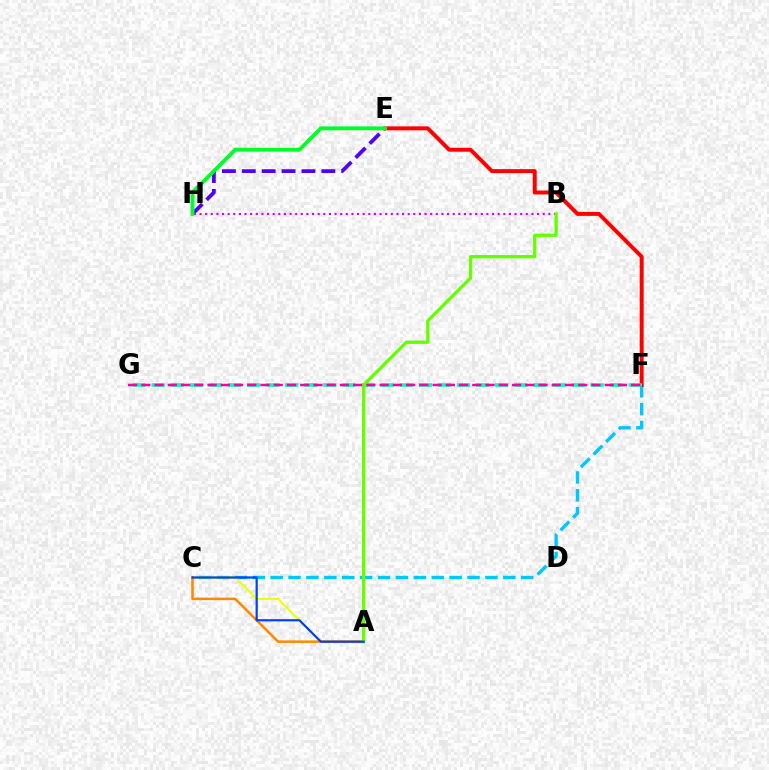{('E', 'H'): [{'color': '#4f00ff', 'line_style': 'dashed', 'thickness': 2.7}, {'color': '#00ff27', 'line_style': 'solid', 'thickness': 2.77}], ('B', 'H'): [{'color': '#d600ff', 'line_style': 'dotted', 'thickness': 1.53}], ('C', 'F'): [{'color': '#00c7ff', 'line_style': 'dashed', 'thickness': 2.43}], ('A', 'C'): [{'color': '#eeff00', 'line_style': 'solid', 'thickness': 1.5}, {'color': '#ff8800', 'line_style': 'solid', 'thickness': 1.81}, {'color': '#003fff', 'line_style': 'solid', 'thickness': 1.58}], ('E', 'F'): [{'color': '#ff0000', 'line_style': 'solid', 'thickness': 2.85}], ('F', 'G'): [{'color': '#00ffaf', 'line_style': 'dashed', 'thickness': 2.59}, {'color': '#ff00a0', 'line_style': 'dashed', 'thickness': 1.8}], ('A', 'B'): [{'color': '#66ff00', 'line_style': 'solid', 'thickness': 2.39}]}